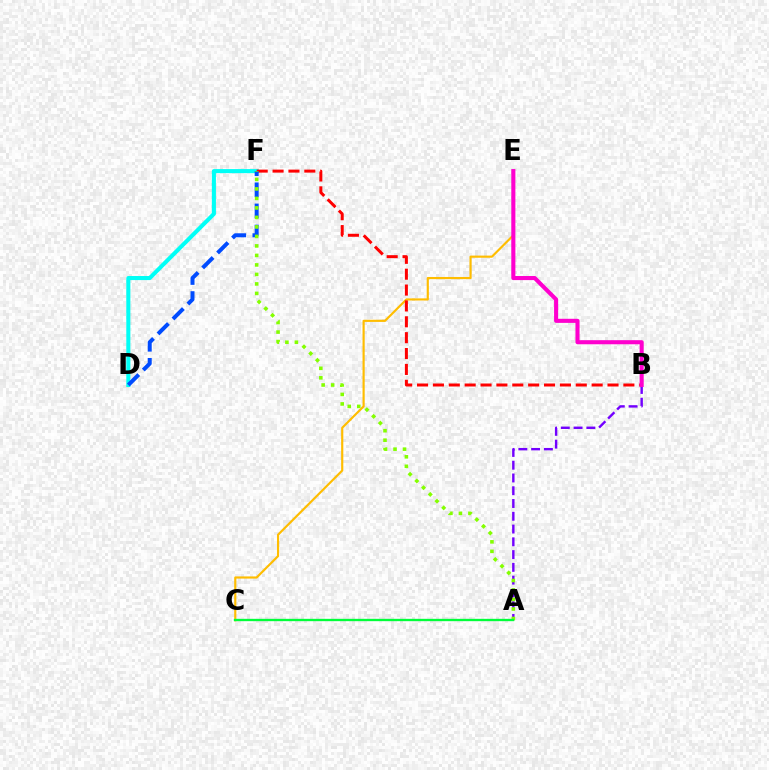{('D', 'F'): [{'color': '#00fff6', 'line_style': 'solid', 'thickness': 2.93}, {'color': '#004bff', 'line_style': 'dashed', 'thickness': 2.87}], ('C', 'E'): [{'color': '#ffbd00', 'line_style': 'solid', 'thickness': 1.56}], ('A', 'B'): [{'color': '#7200ff', 'line_style': 'dashed', 'thickness': 1.73}], ('B', 'F'): [{'color': '#ff0000', 'line_style': 'dashed', 'thickness': 2.16}], ('A', 'F'): [{'color': '#84ff00', 'line_style': 'dotted', 'thickness': 2.58}], ('A', 'C'): [{'color': '#00ff39', 'line_style': 'solid', 'thickness': 1.69}], ('B', 'E'): [{'color': '#ff00cf', 'line_style': 'solid', 'thickness': 2.94}]}